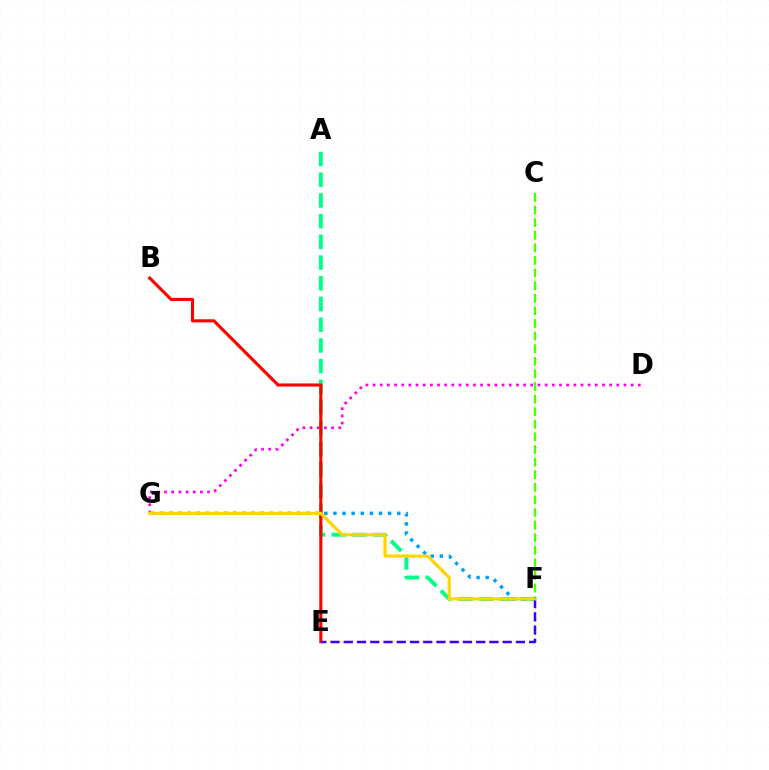{('A', 'F'): [{'color': '#00ff86', 'line_style': 'dashed', 'thickness': 2.81}], ('D', 'G'): [{'color': '#ff00ed', 'line_style': 'dotted', 'thickness': 1.95}], ('F', 'G'): [{'color': '#009eff', 'line_style': 'dotted', 'thickness': 2.48}, {'color': '#ffd500', 'line_style': 'solid', 'thickness': 2.29}], ('B', 'E'): [{'color': '#ff0000', 'line_style': 'solid', 'thickness': 2.24}], ('E', 'F'): [{'color': '#3700ff', 'line_style': 'dashed', 'thickness': 1.8}], ('C', 'F'): [{'color': '#4fff00', 'line_style': 'dashed', 'thickness': 1.71}]}